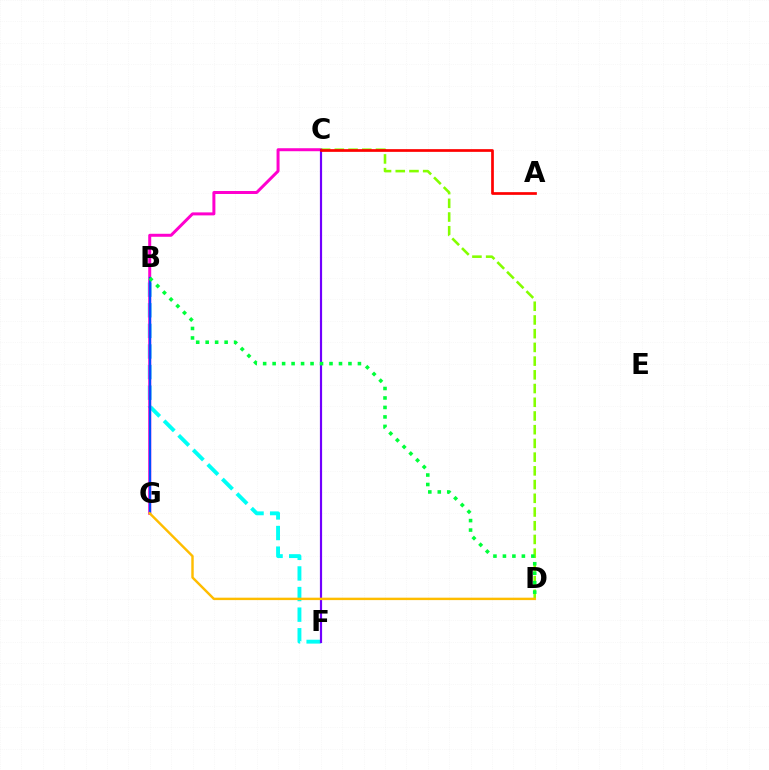{('B', 'F'): [{'color': '#00fff6', 'line_style': 'dashed', 'thickness': 2.8}], ('C', 'G'): [{'color': '#ff00cf', 'line_style': 'solid', 'thickness': 2.16}], ('C', 'D'): [{'color': '#84ff00', 'line_style': 'dashed', 'thickness': 1.86}], ('C', 'F'): [{'color': '#7200ff', 'line_style': 'solid', 'thickness': 1.57}], ('A', 'C'): [{'color': '#ff0000', 'line_style': 'solid', 'thickness': 1.95}], ('B', 'G'): [{'color': '#004bff', 'line_style': 'solid', 'thickness': 1.62}], ('D', 'G'): [{'color': '#ffbd00', 'line_style': 'solid', 'thickness': 1.75}], ('B', 'D'): [{'color': '#00ff39', 'line_style': 'dotted', 'thickness': 2.58}]}